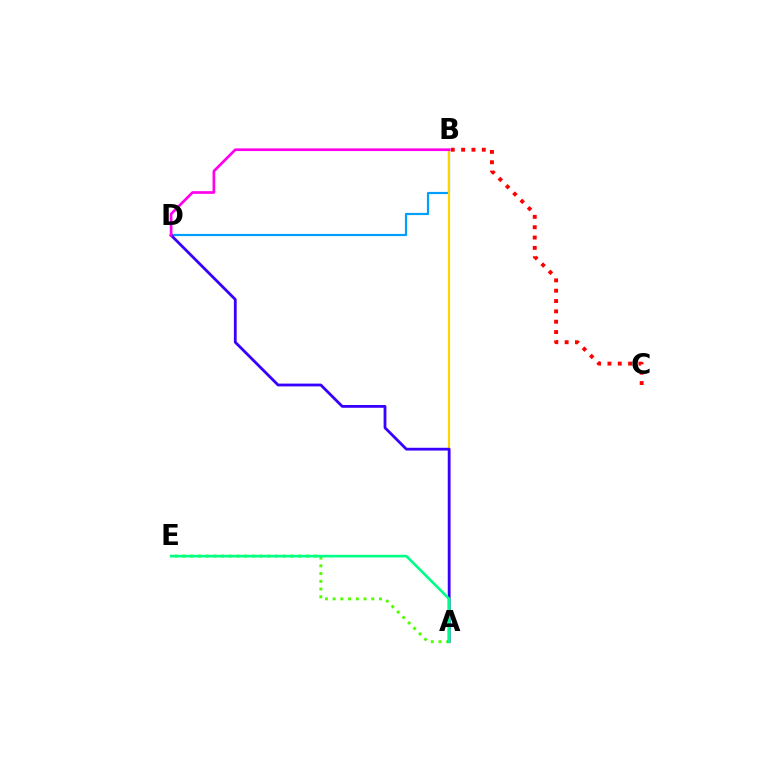{('B', 'C'): [{'color': '#ff0000', 'line_style': 'dotted', 'thickness': 2.81}], ('A', 'E'): [{'color': '#4fff00', 'line_style': 'dotted', 'thickness': 2.1}, {'color': '#00ff86', 'line_style': 'solid', 'thickness': 1.91}], ('B', 'D'): [{'color': '#009eff', 'line_style': 'solid', 'thickness': 1.57}, {'color': '#ff00ed', 'line_style': 'solid', 'thickness': 1.94}], ('A', 'B'): [{'color': '#ffd500', 'line_style': 'solid', 'thickness': 1.56}], ('A', 'D'): [{'color': '#3700ff', 'line_style': 'solid', 'thickness': 2.01}]}